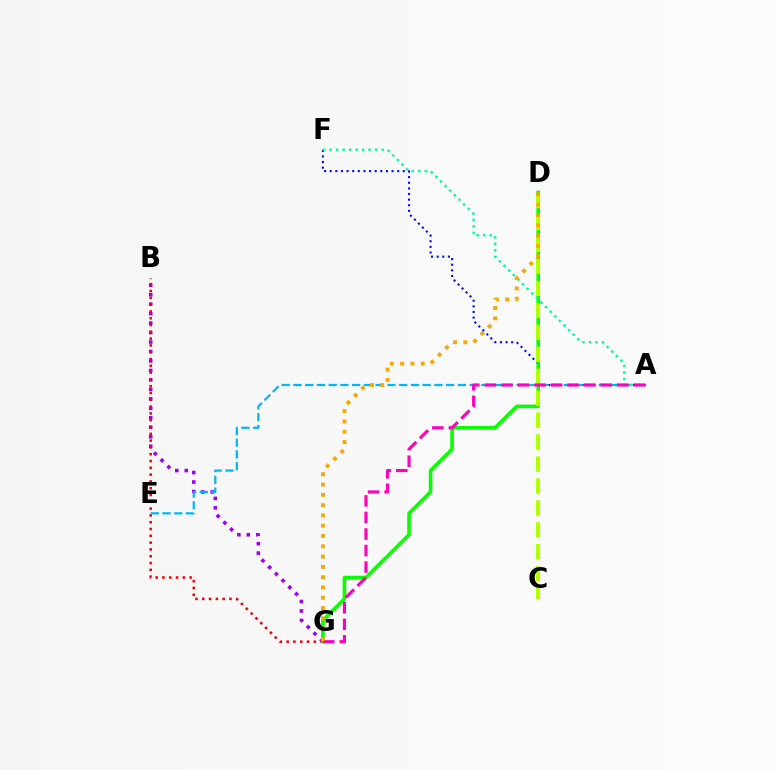{('B', 'G'): [{'color': '#9b00ff', 'line_style': 'dotted', 'thickness': 2.57}, {'color': '#ff0000', 'line_style': 'dotted', 'thickness': 1.85}], ('A', 'F'): [{'color': '#0010ff', 'line_style': 'dotted', 'thickness': 1.53}, {'color': '#00ff9d', 'line_style': 'dotted', 'thickness': 1.77}], ('D', 'G'): [{'color': '#08ff00', 'line_style': 'solid', 'thickness': 2.58}, {'color': '#ffa500', 'line_style': 'dotted', 'thickness': 2.8}], ('C', 'D'): [{'color': '#b3ff00', 'line_style': 'dashed', 'thickness': 2.98}], ('A', 'E'): [{'color': '#00b5ff', 'line_style': 'dashed', 'thickness': 1.6}], ('A', 'G'): [{'color': '#ff00bd', 'line_style': 'dashed', 'thickness': 2.25}]}